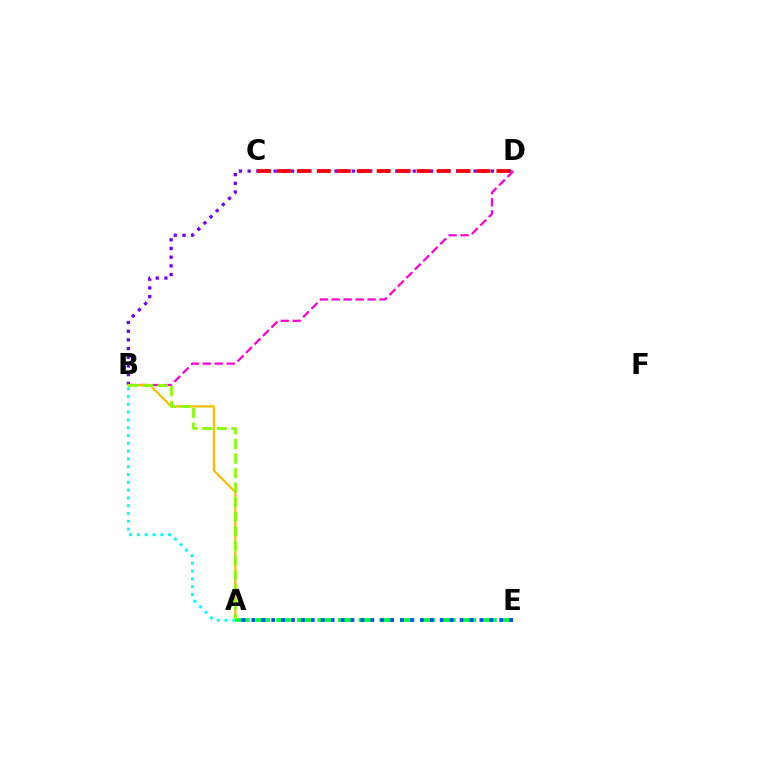{('B', 'D'): [{'color': '#7200ff', 'line_style': 'dotted', 'thickness': 2.36}, {'color': '#ff00cf', 'line_style': 'dashed', 'thickness': 1.62}], ('C', 'D'): [{'color': '#ff0000', 'line_style': 'dashed', 'thickness': 2.71}], ('A', 'B'): [{'color': '#ffbd00', 'line_style': 'solid', 'thickness': 1.63}, {'color': '#84ff00', 'line_style': 'dashed', 'thickness': 1.98}, {'color': '#00fff6', 'line_style': 'dotted', 'thickness': 2.12}], ('A', 'E'): [{'color': '#00ff39', 'line_style': 'dashed', 'thickness': 2.8}, {'color': '#004bff', 'line_style': 'dotted', 'thickness': 2.69}]}